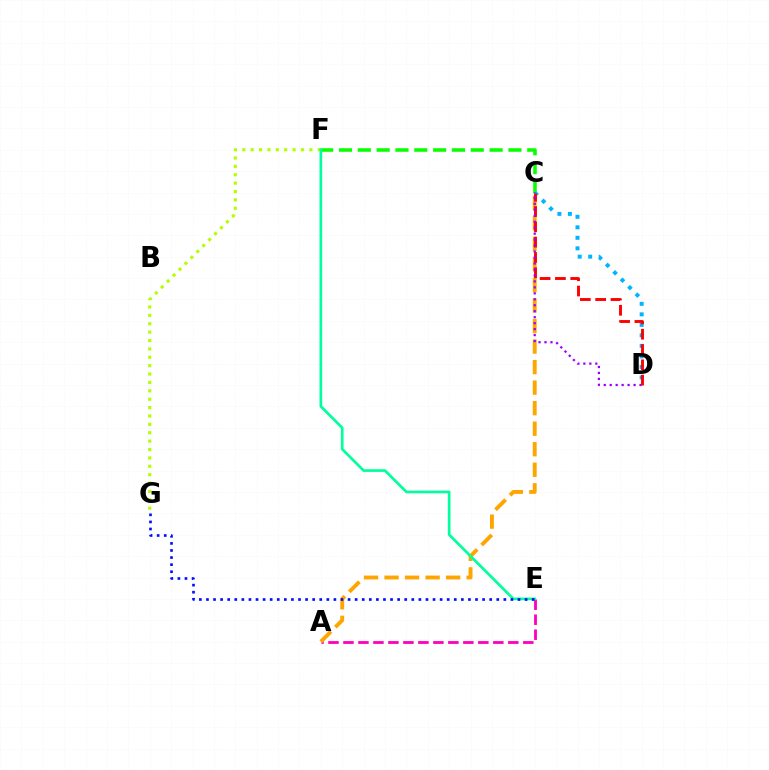{('A', 'E'): [{'color': '#ff00bd', 'line_style': 'dashed', 'thickness': 2.04}], ('C', 'F'): [{'color': '#08ff00', 'line_style': 'dashed', 'thickness': 2.56}], ('C', 'D'): [{'color': '#00b5ff', 'line_style': 'dotted', 'thickness': 2.86}, {'color': '#ff0000', 'line_style': 'dashed', 'thickness': 2.08}, {'color': '#9b00ff', 'line_style': 'dotted', 'thickness': 1.62}], ('A', 'C'): [{'color': '#ffa500', 'line_style': 'dashed', 'thickness': 2.79}], ('F', 'G'): [{'color': '#b3ff00', 'line_style': 'dotted', 'thickness': 2.28}], ('E', 'F'): [{'color': '#00ff9d', 'line_style': 'solid', 'thickness': 1.93}], ('E', 'G'): [{'color': '#0010ff', 'line_style': 'dotted', 'thickness': 1.92}]}